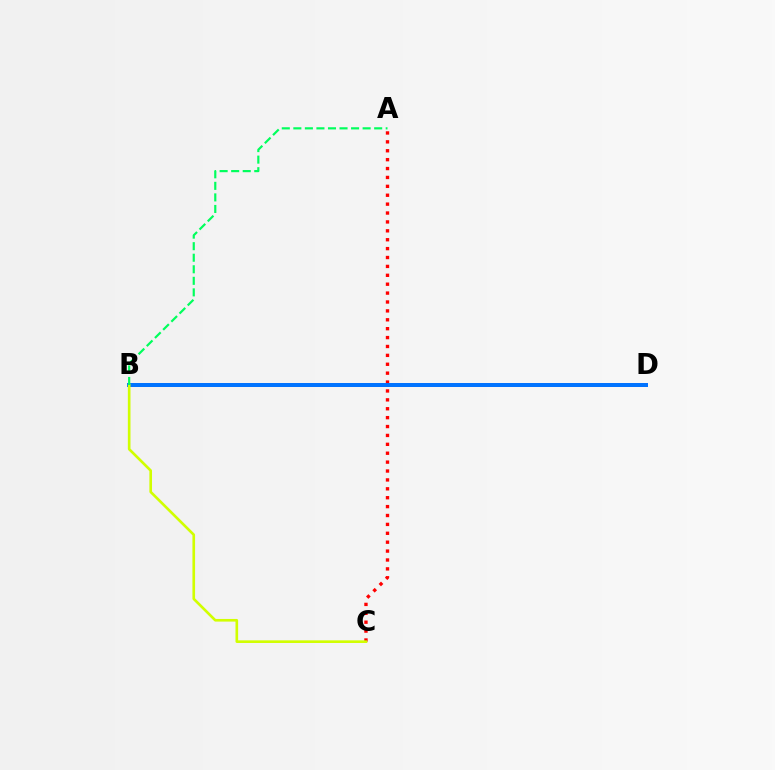{('B', 'D'): [{'color': '#b900ff', 'line_style': 'solid', 'thickness': 2.7}, {'color': '#0074ff', 'line_style': 'solid', 'thickness': 2.85}], ('A', 'C'): [{'color': '#ff0000', 'line_style': 'dotted', 'thickness': 2.42}], ('B', 'C'): [{'color': '#d1ff00', 'line_style': 'solid', 'thickness': 1.9}], ('A', 'B'): [{'color': '#00ff5c', 'line_style': 'dashed', 'thickness': 1.57}]}